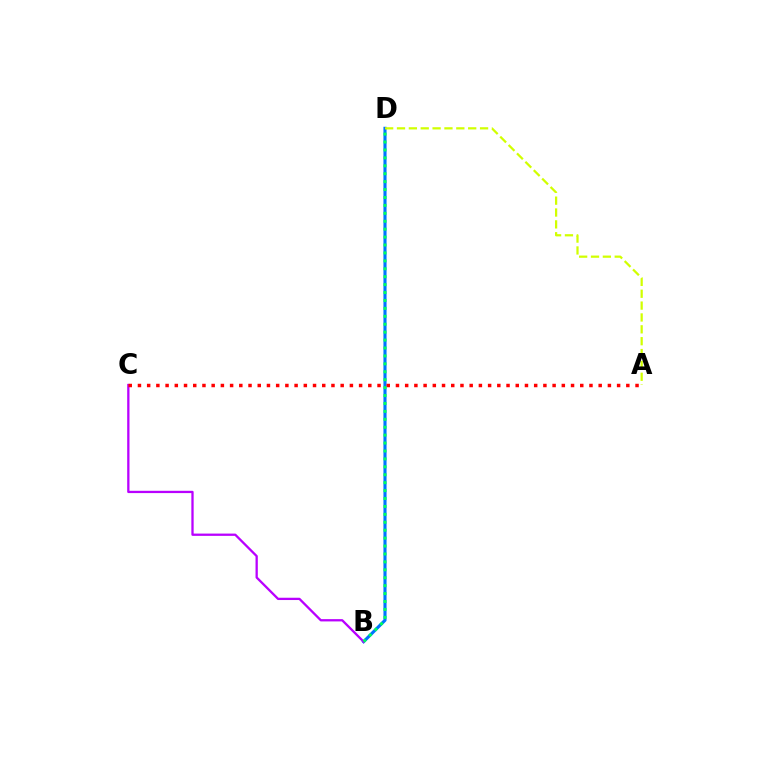{('B', 'D'): [{'color': '#0074ff', 'line_style': 'solid', 'thickness': 2.24}, {'color': '#00ff5c', 'line_style': 'dotted', 'thickness': 2.15}], ('B', 'C'): [{'color': '#b900ff', 'line_style': 'solid', 'thickness': 1.65}], ('A', 'D'): [{'color': '#d1ff00', 'line_style': 'dashed', 'thickness': 1.61}], ('A', 'C'): [{'color': '#ff0000', 'line_style': 'dotted', 'thickness': 2.5}]}